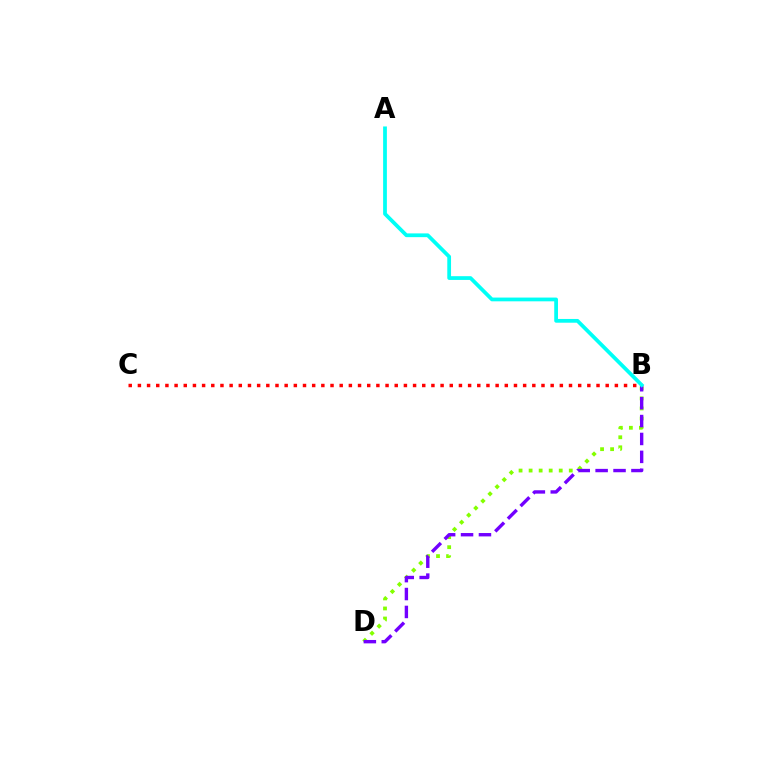{('B', 'D'): [{'color': '#84ff00', 'line_style': 'dotted', 'thickness': 2.73}, {'color': '#7200ff', 'line_style': 'dashed', 'thickness': 2.43}], ('B', 'C'): [{'color': '#ff0000', 'line_style': 'dotted', 'thickness': 2.49}], ('A', 'B'): [{'color': '#00fff6', 'line_style': 'solid', 'thickness': 2.7}]}